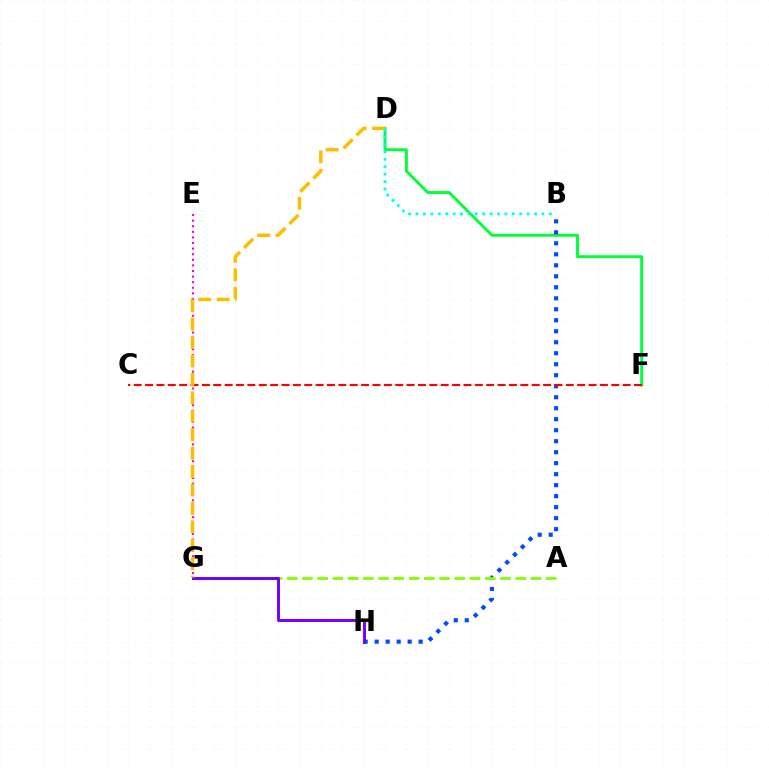{('E', 'G'): [{'color': '#ff00cf', 'line_style': 'dotted', 'thickness': 1.52}], ('D', 'F'): [{'color': '#00ff39', 'line_style': 'solid', 'thickness': 2.1}], ('B', 'H'): [{'color': '#004bff', 'line_style': 'dotted', 'thickness': 2.99}], ('A', 'G'): [{'color': '#84ff00', 'line_style': 'dashed', 'thickness': 2.07}], ('C', 'F'): [{'color': '#ff0000', 'line_style': 'dashed', 'thickness': 1.54}], ('G', 'H'): [{'color': '#7200ff', 'line_style': 'solid', 'thickness': 2.11}], ('D', 'G'): [{'color': '#ffbd00', 'line_style': 'dashed', 'thickness': 2.5}], ('B', 'D'): [{'color': '#00fff6', 'line_style': 'dotted', 'thickness': 2.01}]}